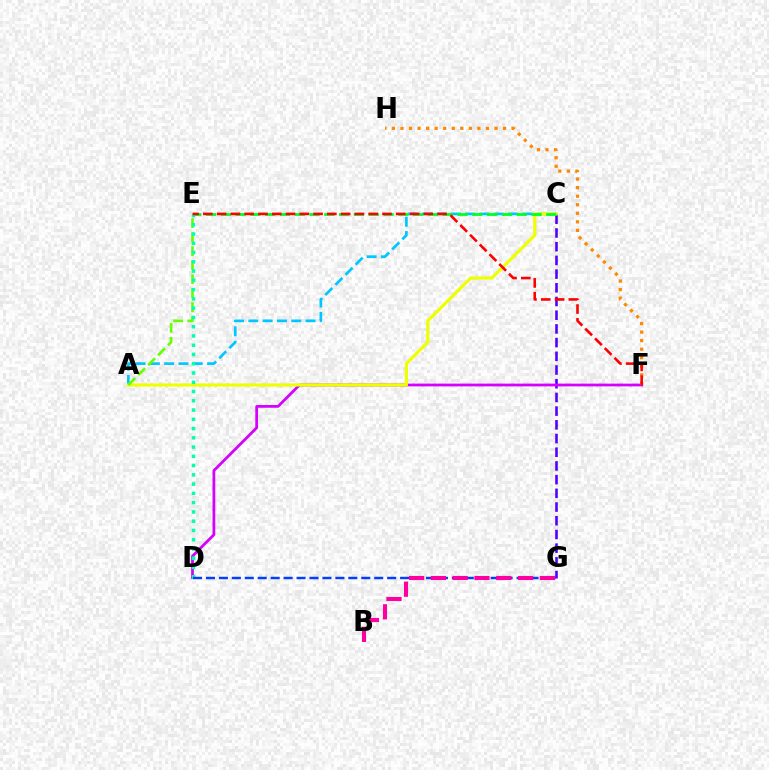{('A', 'C'): [{'color': '#00c7ff', 'line_style': 'dashed', 'thickness': 1.94}, {'color': '#eeff00', 'line_style': 'solid', 'thickness': 2.26}], ('C', 'G'): [{'color': '#4f00ff', 'line_style': 'dashed', 'thickness': 1.86}], ('D', 'F'): [{'color': '#d600ff', 'line_style': 'solid', 'thickness': 1.99}], ('A', 'E'): [{'color': '#66ff00', 'line_style': 'dashed', 'thickness': 1.9}], ('D', 'E'): [{'color': '#00ffaf', 'line_style': 'dotted', 'thickness': 2.52}], ('D', 'G'): [{'color': '#003fff', 'line_style': 'dashed', 'thickness': 1.76}], ('F', 'H'): [{'color': '#ff8800', 'line_style': 'dotted', 'thickness': 2.32}], ('C', 'E'): [{'color': '#00ff27', 'line_style': 'dashed', 'thickness': 2.01}], ('B', 'G'): [{'color': '#ff00a0', 'line_style': 'dashed', 'thickness': 2.96}], ('E', 'F'): [{'color': '#ff0000', 'line_style': 'dashed', 'thickness': 1.87}]}